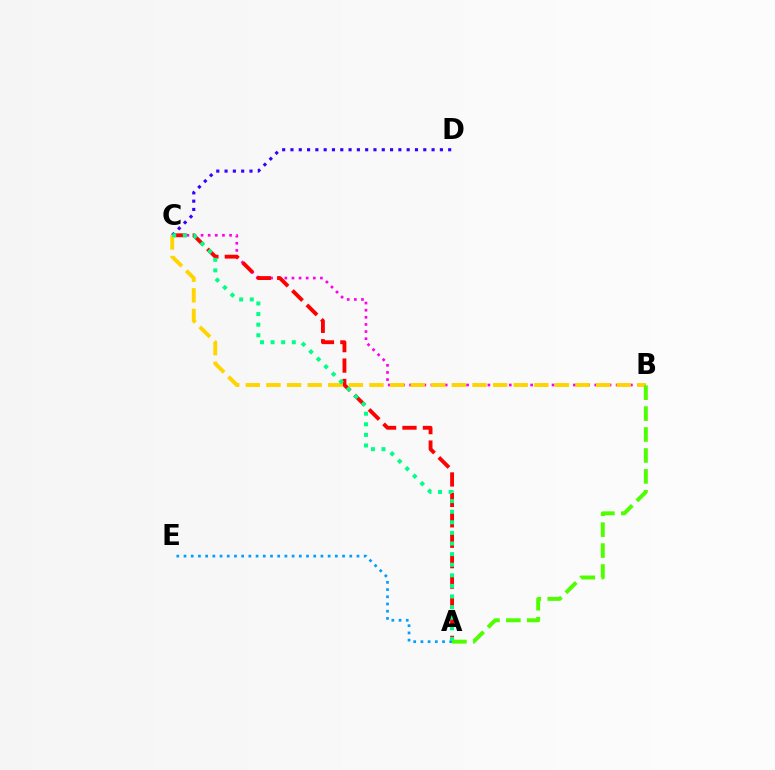{('B', 'C'): [{'color': '#ff00ed', 'line_style': 'dotted', 'thickness': 1.94}, {'color': '#ffd500', 'line_style': 'dashed', 'thickness': 2.8}], ('A', 'C'): [{'color': '#ff0000', 'line_style': 'dashed', 'thickness': 2.77}, {'color': '#00ff86', 'line_style': 'dotted', 'thickness': 2.88}], ('C', 'D'): [{'color': '#3700ff', 'line_style': 'dotted', 'thickness': 2.26}], ('A', 'E'): [{'color': '#009eff', 'line_style': 'dotted', 'thickness': 1.96}], ('A', 'B'): [{'color': '#4fff00', 'line_style': 'dashed', 'thickness': 2.84}]}